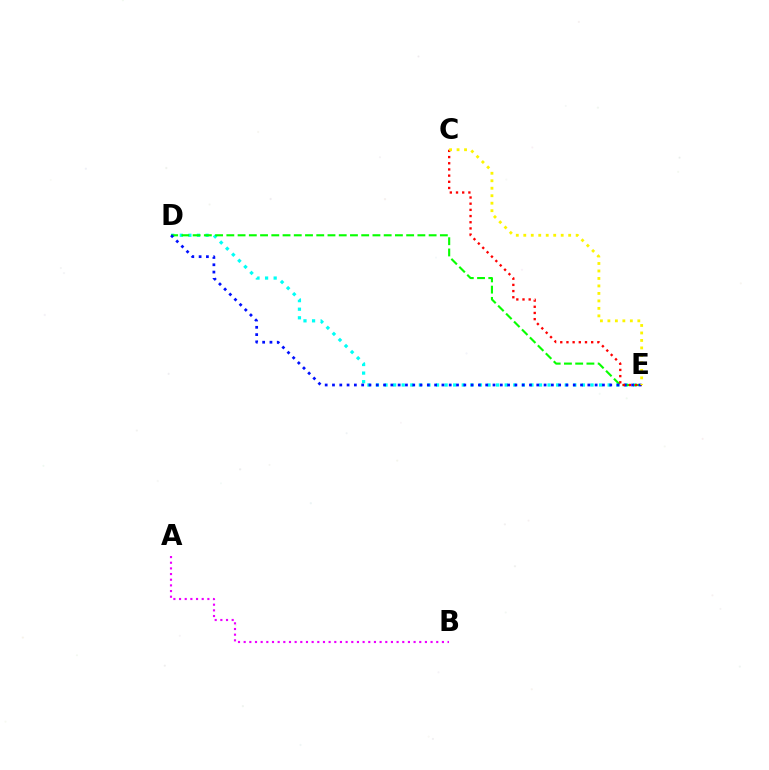{('D', 'E'): [{'color': '#00fff6', 'line_style': 'dotted', 'thickness': 2.33}, {'color': '#08ff00', 'line_style': 'dashed', 'thickness': 1.53}, {'color': '#0010ff', 'line_style': 'dotted', 'thickness': 1.98}], ('A', 'B'): [{'color': '#ee00ff', 'line_style': 'dotted', 'thickness': 1.54}], ('C', 'E'): [{'color': '#ff0000', 'line_style': 'dotted', 'thickness': 1.68}, {'color': '#fcf500', 'line_style': 'dotted', 'thickness': 2.03}]}